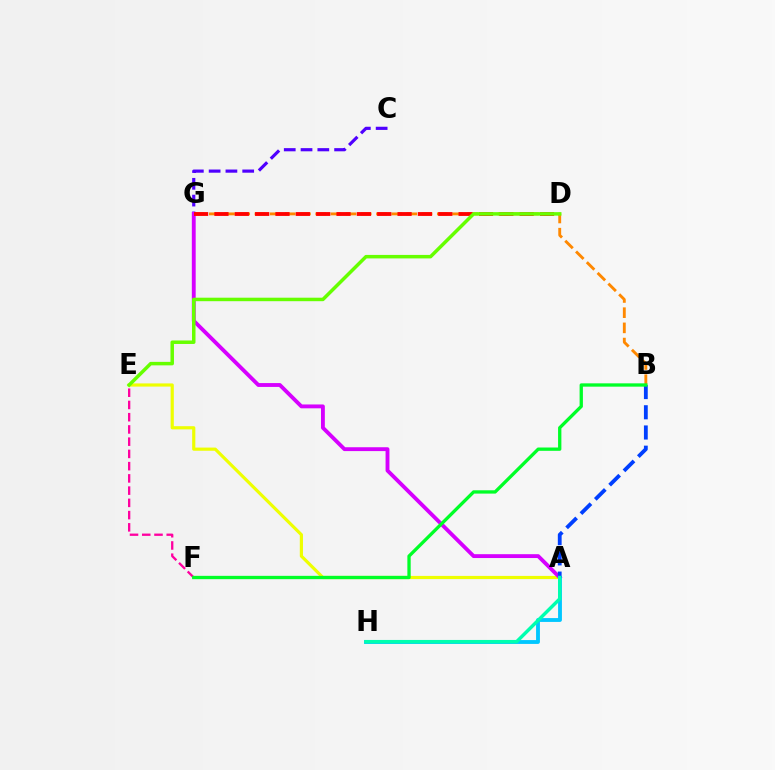{('A', 'E'): [{'color': '#eeff00', 'line_style': 'solid', 'thickness': 2.29}], ('B', 'G'): [{'color': '#ff8800', 'line_style': 'dashed', 'thickness': 2.06}], ('C', 'G'): [{'color': '#4f00ff', 'line_style': 'dashed', 'thickness': 2.28}], ('A', 'G'): [{'color': '#d600ff', 'line_style': 'solid', 'thickness': 2.78}], ('A', 'H'): [{'color': '#00c7ff', 'line_style': 'solid', 'thickness': 2.77}, {'color': '#00ffaf', 'line_style': 'solid', 'thickness': 2.47}], ('A', 'B'): [{'color': '#003fff', 'line_style': 'dashed', 'thickness': 2.75}], ('D', 'G'): [{'color': '#ff0000', 'line_style': 'dashed', 'thickness': 2.76}], ('E', 'F'): [{'color': '#ff00a0', 'line_style': 'dashed', 'thickness': 1.66}], ('D', 'E'): [{'color': '#66ff00', 'line_style': 'solid', 'thickness': 2.51}], ('B', 'F'): [{'color': '#00ff27', 'line_style': 'solid', 'thickness': 2.38}]}